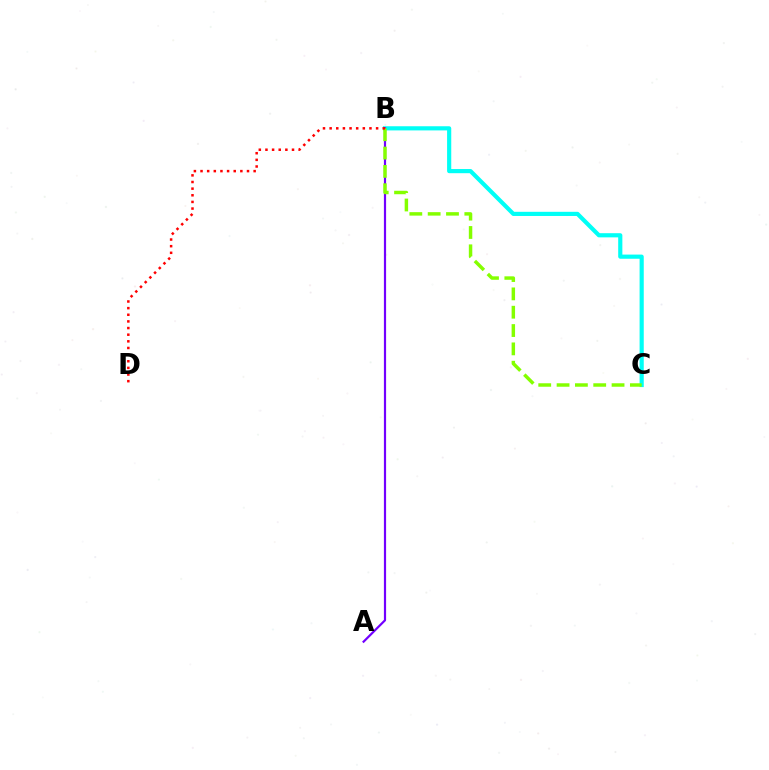{('B', 'C'): [{'color': '#00fff6', 'line_style': 'solid', 'thickness': 3.0}, {'color': '#84ff00', 'line_style': 'dashed', 'thickness': 2.49}], ('A', 'B'): [{'color': '#7200ff', 'line_style': 'solid', 'thickness': 1.58}], ('B', 'D'): [{'color': '#ff0000', 'line_style': 'dotted', 'thickness': 1.8}]}